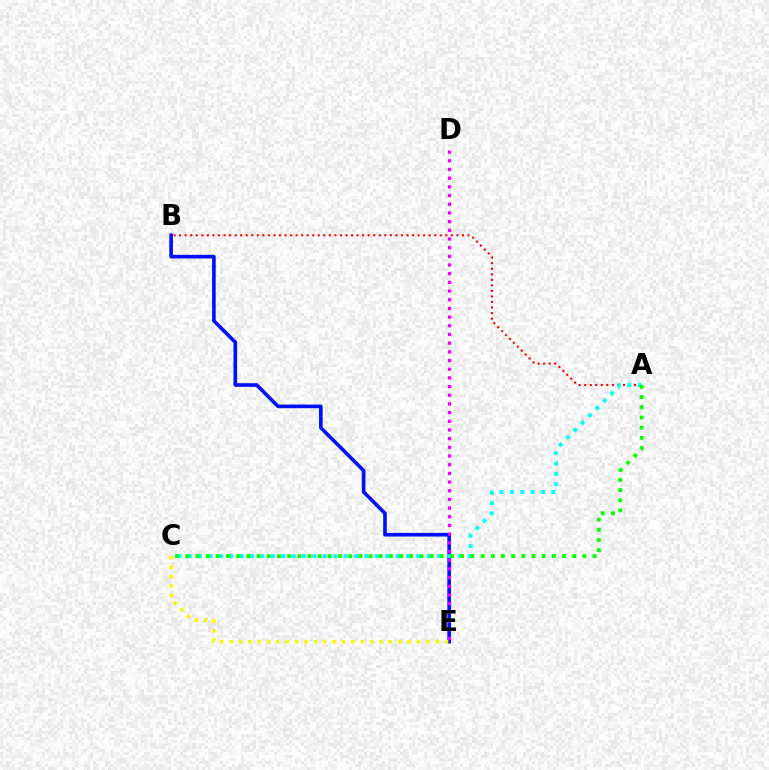{('A', 'B'): [{'color': '#ff0000', 'line_style': 'dotted', 'thickness': 1.51}], ('B', 'E'): [{'color': '#0010ff', 'line_style': 'solid', 'thickness': 2.61}], ('A', 'C'): [{'color': '#00fff6', 'line_style': 'dotted', 'thickness': 2.82}, {'color': '#08ff00', 'line_style': 'dotted', 'thickness': 2.77}], ('D', 'E'): [{'color': '#ee00ff', 'line_style': 'dotted', 'thickness': 2.36}], ('C', 'E'): [{'color': '#fcf500', 'line_style': 'dotted', 'thickness': 2.55}]}